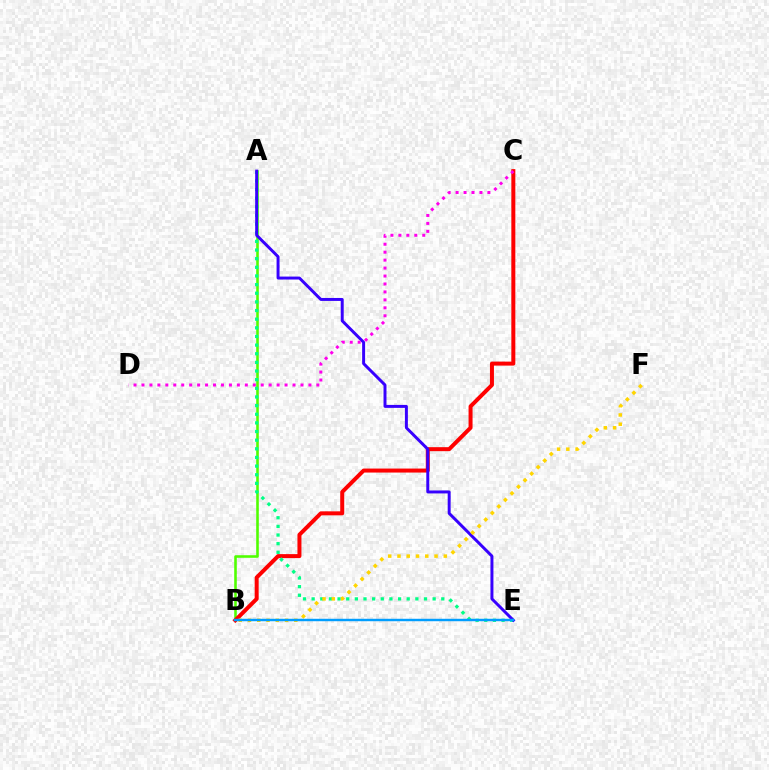{('A', 'B'): [{'color': '#4fff00', 'line_style': 'solid', 'thickness': 1.86}], ('B', 'C'): [{'color': '#ff0000', 'line_style': 'solid', 'thickness': 2.87}], ('A', 'E'): [{'color': '#00ff86', 'line_style': 'dotted', 'thickness': 2.35}, {'color': '#3700ff', 'line_style': 'solid', 'thickness': 2.13}], ('B', 'F'): [{'color': '#ffd500', 'line_style': 'dotted', 'thickness': 2.52}], ('B', 'E'): [{'color': '#009eff', 'line_style': 'solid', 'thickness': 1.76}], ('C', 'D'): [{'color': '#ff00ed', 'line_style': 'dotted', 'thickness': 2.16}]}